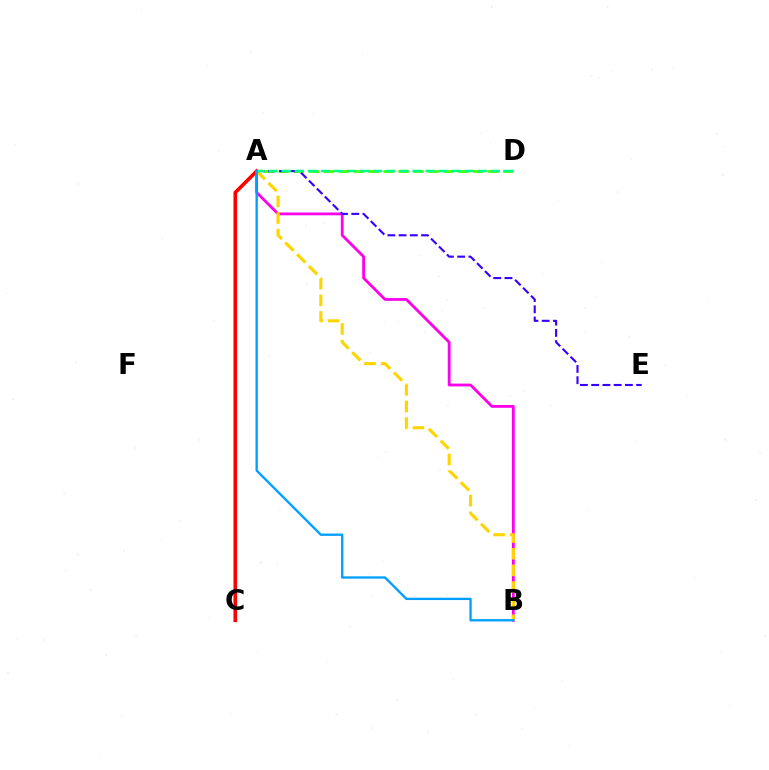{('A', 'D'): [{'color': '#4fff00', 'line_style': 'dashed', 'thickness': 2.03}, {'color': '#00ff86', 'line_style': 'dashed', 'thickness': 1.78}], ('A', 'C'): [{'color': '#ff0000', 'line_style': 'solid', 'thickness': 2.61}], ('A', 'B'): [{'color': '#ff00ed', 'line_style': 'solid', 'thickness': 2.03}, {'color': '#ffd500', 'line_style': 'dashed', 'thickness': 2.26}, {'color': '#009eff', 'line_style': 'solid', 'thickness': 1.67}], ('A', 'E'): [{'color': '#3700ff', 'line_style': 'dashed', 'thickness': 1.53}]}